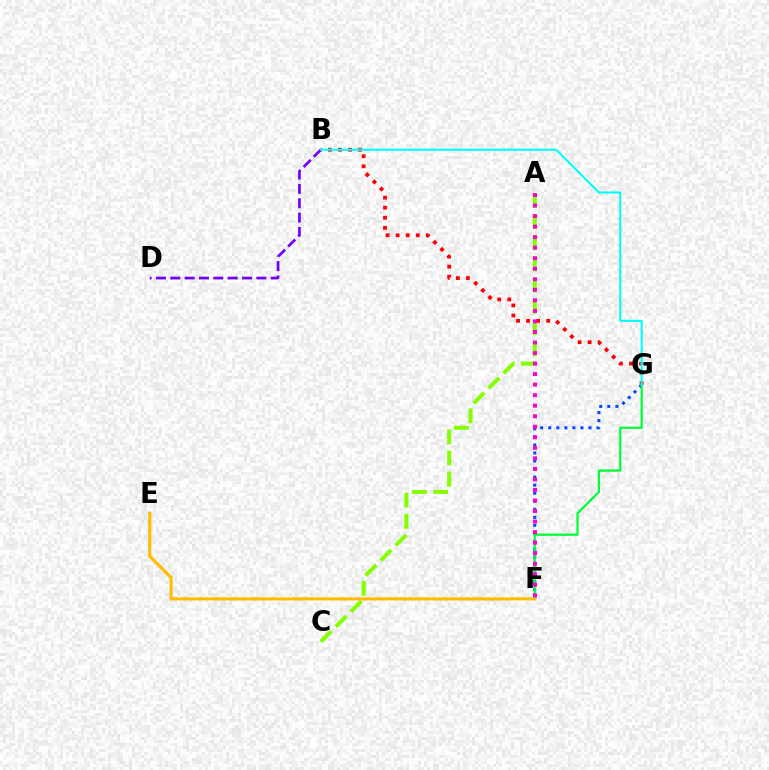{('B', 'G'): [{'color': '#ff0000', 'line_style': 'dotted', 'thickness': 2.73}, {'color': '#00fff6', 'line_style': 'solid', 'thickness': 1.51}], ('F', 'G'): [{'color': '#004bff', 'line_style': 'dotted', 'thickness': 2.19}, {'color': '#00ff39', 'line_style': 'solid', 'thickness': 1.62}], ('B', 'D'): [{'color': '#7200ff', 'line_style': 'dashed', 'thickness': 1.95}], ('A', 'C'): [{'color': '#84ff00', 'line_style': 'dashed', 'thickness': 2.88}], ('E', 'F'): [{'color': '#ffbd00', 'line_style': 'solid', 'thickness': 2.23}], ('A', 'F'): [{'color': '#ff00cf', 'line_style': 'dotted', 'thickness': 2.86}]}